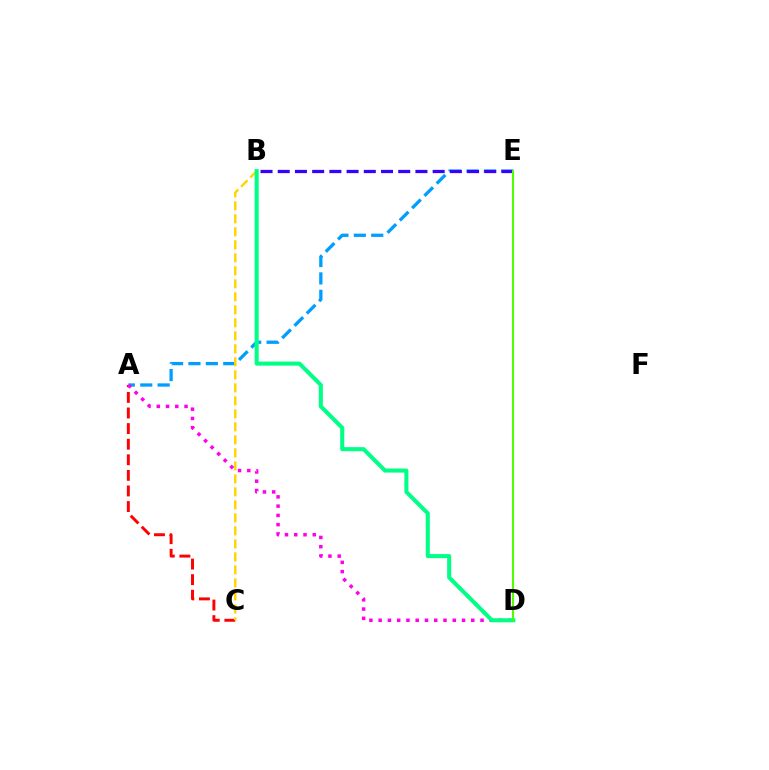{('A', 'C'): [{'color': '#ff0000', 'line_style': 'dashed', 'thickness': 2.12}], ('A', 'E'): [{'color': '#009eff', 'line_style': 'dashed', 'thickness': 2.36}], ('B', 'E'): [{'color': '#3700ff', 'line_style': 'dashed', 'thickness': 2.34}], ('A', 'D'): [{'color': '#ff00ed', 'line_style': 'dotted', 'thickness': 2.52}], ('B', 'C'): [{'color': '#ffd500', 'line_style': 'dashed', 'thickness': 1.77}], ('B', 'D'): [{'color': '#00ff86', 'line_style': 'solid', 'thickness': 2.92}], ('D', 'E'): [{'color': '#4fff00', 'line_style': 'solid', 'thickness': 1.5}]}